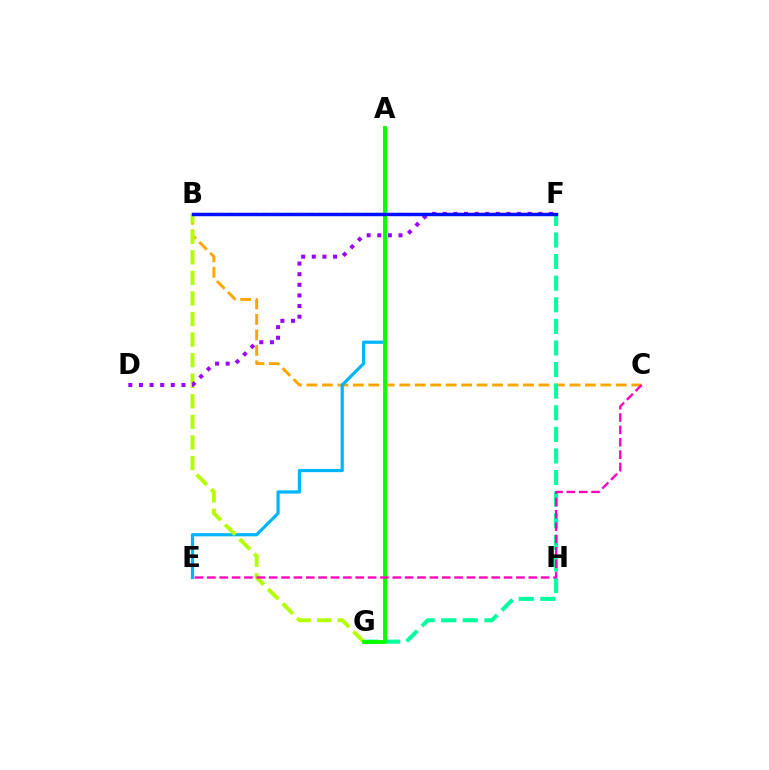{('B', 'C'): [{'color': '#ffa500', 'line_style': 'dashed', 'thickness': 2.1}], ('F', 'G'): [{'color': '#00ff9d', 'line_style': 'dashed', 'thickness': 2.93}], ('A', 'E'): [{'color': '#00b5ff', 'line_style': 'solid', 'thickness': 2.32}], ('B', 'G'): [{'color': '#b3ff00', 'line_style': 'dashed', 'thickness': 2.79}], ('A', 'G'): [{'color': '#08ff00', 'line_style': 'solid', 'thickness': 2.79}], ('B', 'F'): [{'color': '#ff0000', 'line_style': 'dashed', 'thickness': 1.55}, {'color': '#0010ff', 'line_style': 'solid', 'thickness': 2.48}], ('D', 'F'): [{'color': '#9b00ff', 'line_style': 'dotted', 'thickness': 2.89}], ('C', 'E'): [{'color': '#ff00bd', 'line_style': 'dashed', 'thickness': 1.68}]}